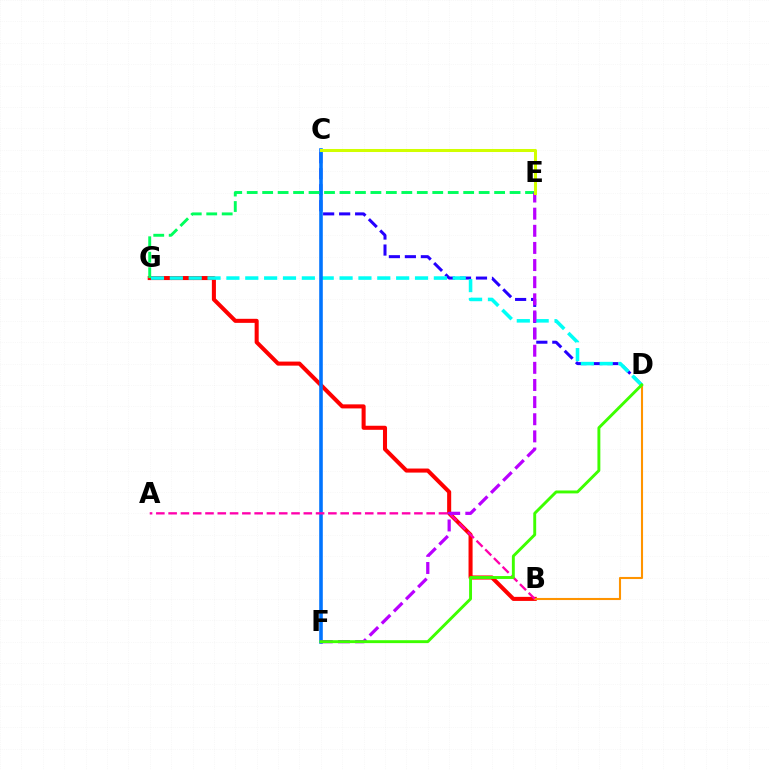{('B', 'G'): [{'color': '#ff0000', 'line_style': 'solid', 'thickness': 2.92}], ('B', 'D'): [{'color': '#ff9400', 'line_style': 'solid', 'thickness': 1.51}], ('C', 'D'): [{'color': '#2500ff', 'line_style': 'dashed', 'thickness': 2.17}], ('D', 'G'): [{'color': '#00fff6', 'line_style': 'dashed', 'thickness': 2.56}], ('C', 'F'): [{'color': '#0074ff', 'line_style': 'solid', 'thickness': 2.58}], ('E', 'G'): [{'color': '#00ff5c', 'line_style': 'dashed', 'thickness': 2.1}], ('A', 'B'): [{'color': '#ff00ac', 'line_style': 'dashed', 'thickness': 1.67}], ('E', 'F'): [{'color': '#b900ff', 'line_style': 'dashed', 'thickness': 2.33}], ('D', 'F'): [{'color': '#3dff00', 'line_style': 'solid', 'thickness': 2.09}], ('C', 'E'): [{'color': '#d1ff00', 'line_style': 'solid', 'thickness': 2.19}]}